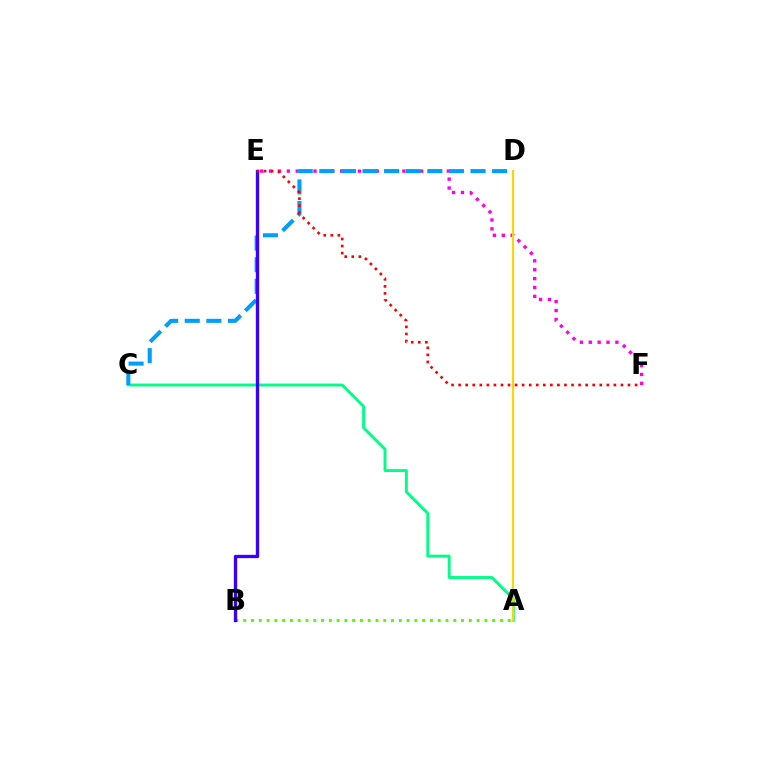{('A', 'C'): [{'color': '#00ff86', 'line_style': 'solid', 'thickness': 2.09}], ('E', 'F'): [{'color': '#ff00ed', 'line_style': 'dotted', 'thickness': 2.41}, {'color': '#ff0000', 'line_style': 'dotted', 'thickness': 1.92}], ('A', 'D'): [{'color': '#ffd500', 'line_style': 'solid', 'thickness': 1.54}], ('C', 'D'): [{'color': '#009eff', 'line_style': 'dashed', 'thickness': 2.93}], ('A', 'B'): [{'color': '#4fff00', 'line_style': 'dotted', 'thickness': 2.11}], ('B', 'E'): [{'color': '#3700ff', 'line_style': 'solid', 'thickness': 2.39}]}